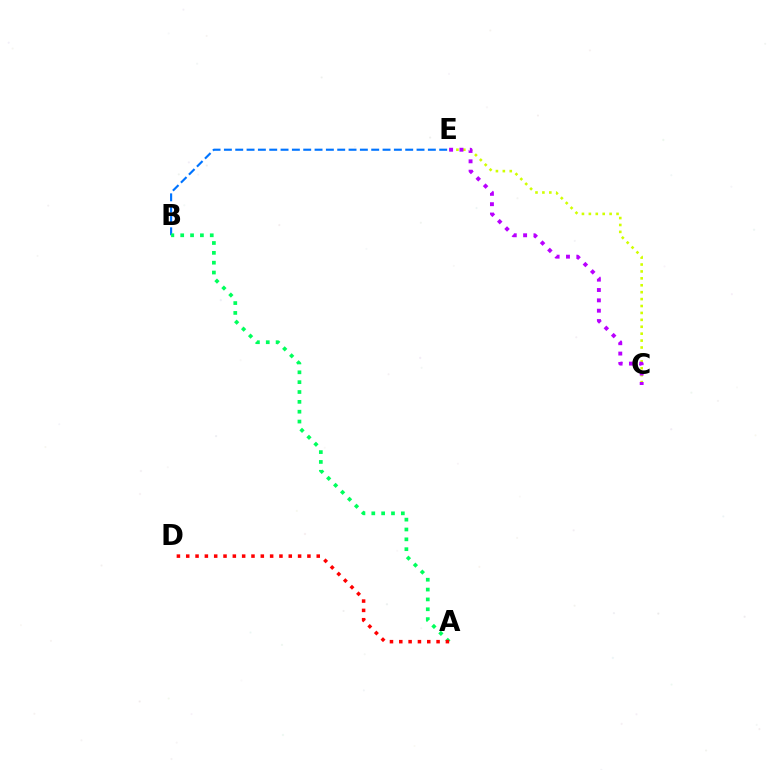{('B', 'E'): [{'color': '#0074ff', 'line_style': 'dashed', 'thickness': 1.54}], ('C', 'E'): [{'color': '#d1ff00', 'line_style': 'dotted', 'thickness': 1.88}, {'color': '#b900ff', 'line_style': 'dotted', 'thickness': 2.81}], ('A', 'B'): [{'color': '#00ff5c', 'line_style': 'dotted', 'thickness': 2.68}], ('A', 'D'): [{'color': '#ff0000', 'line_style': 'dotted', 'thickness': 2.53}]}